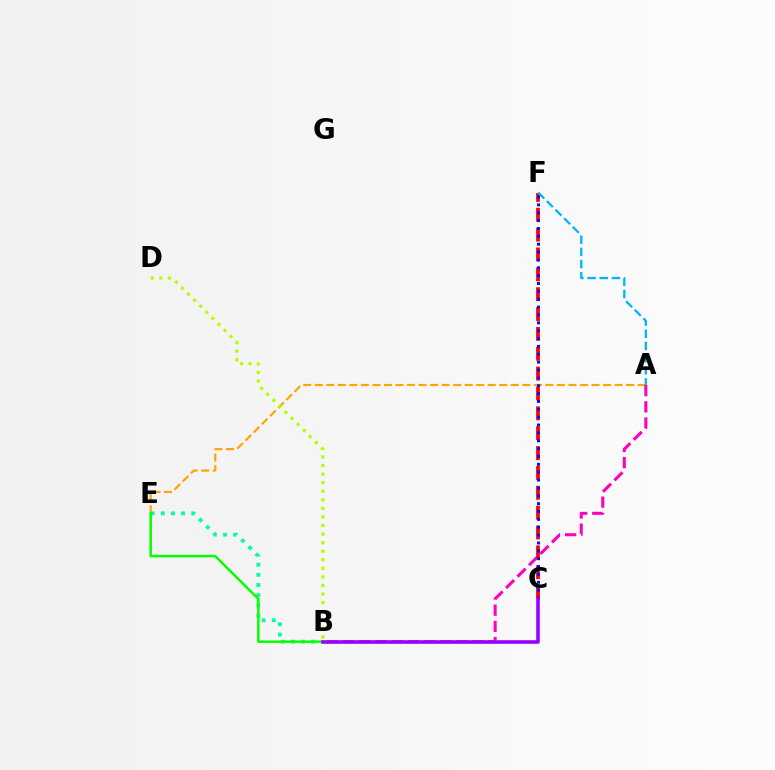{('A', 'E'): [{'color': '#ffa500', 'line_style': 'dashed', 'thickness': 1.57}], ('A', 'B'): [{'color': '#ff00bd', 'line_style': 'dashed', 'thickness': 2.2}], ('C', 'F'): [{'color': '#ff0000', 'line_style': 'dashed', 'thickness': 2.7}, {'color': '#0010ff', 'line_style': 'dotted', 'thickness': 2.14}], ('B', 'E'): [{'color': '#00ff9d', 'line_style': 'dotted', 'thickness': 2.76}, {'color': '#08ff00', 'line_style': 'solid', 'thickness': 1.81}], ('A', 'F'): [{'color': '#00b5ff', 'line_style': 'dashed', 'thickness': 1.65}], ('B', 'D'): [{'color': '#b3ff00', 'line_style': 'dotted', 'thickness': 2.33}], ('B', 'C'): [{'color': '#9b00ff', 'line_style': 'solid', 'thickness': 2.59}]}